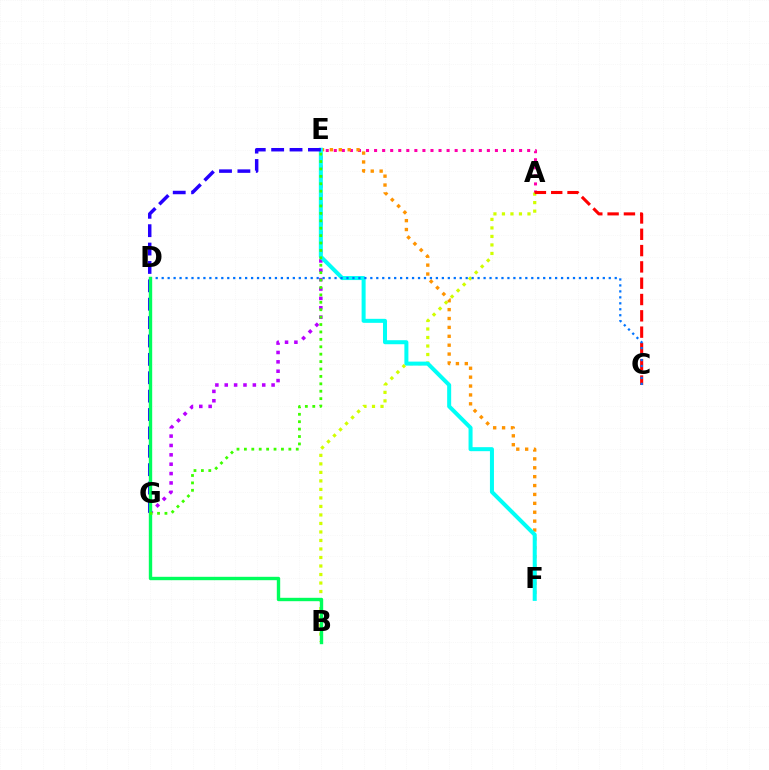{('A', 'E'): [{'color': '#ff00ac', 'line_style': 'dotted', 'thickness': 2.19}], ('E', 'F'): [{'color': '#ff9400', 'line_style': 'dotted', 'thickness': 2.42}, {'color': '#00fff6', 'line_style': 'solid', 'thickness': 2.89}], ('E', 'G'): [{'color': '#b900ff', 'line_style': 'dotted', 'thickness': 2.55}, {'color': '#2500ff', 'line_style': 'dashed', 'thickness': 2.5}, {'color': '#3dff00', 'line_style': 'dotted', 'thickness': 2.01}], ('A', 'B'): [{'color': '#d1ff00', 'line_style': 'dotted', 'thickness': 2.31}], ('A', 'C'): [{'color': '#ff0000', 'line_style': 'dashed', 'thickness': 2.22}], ('C', 'D'): [{'color': '#0074ff', 'line_style': 'dotted', 'thickness': 1.62}], ('B', 'D'): [{'color': '#00ff5c', 'line_style': 'solid', 'thickness': 2.44}]}